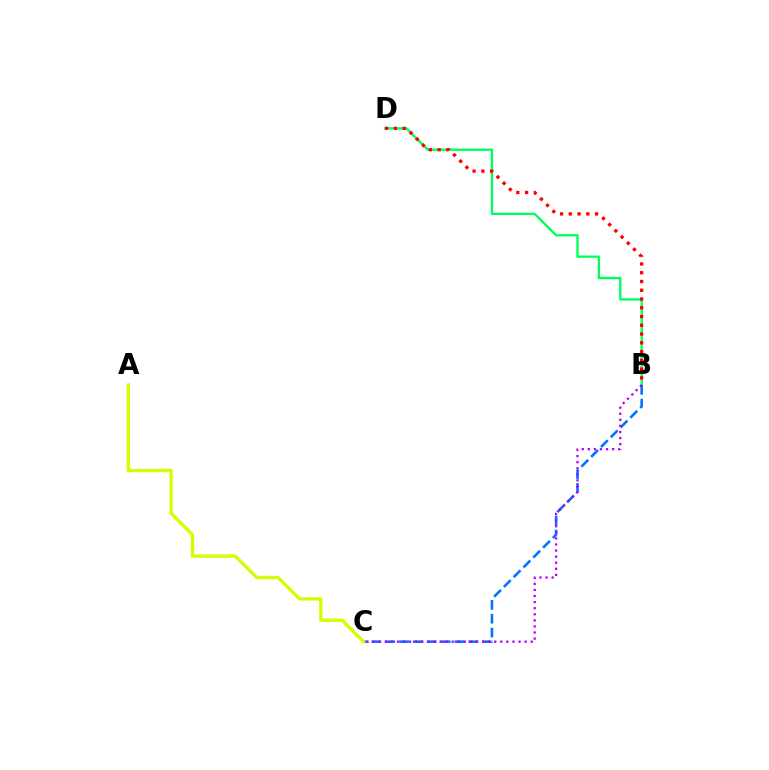{('B', 'D'): [{'color': '#00ff5c', 'line_style': 'solid', 'thickness': 1.69}, {'color': '#ff0000', 'line_style': 'dotted', 'thickness': 2.38}], ('B', 'C'): [{'color': '#0074ff', 'line_style': 'dashed', 'thickness': 1.88}, {'color': '#b900ff', 'line_style': 'dotted', 'thickness': 1.65}], ('A', 'C'): [{'color': '#d1ff00', 'line_style': 'solid', 'thickness': 2.39}]}